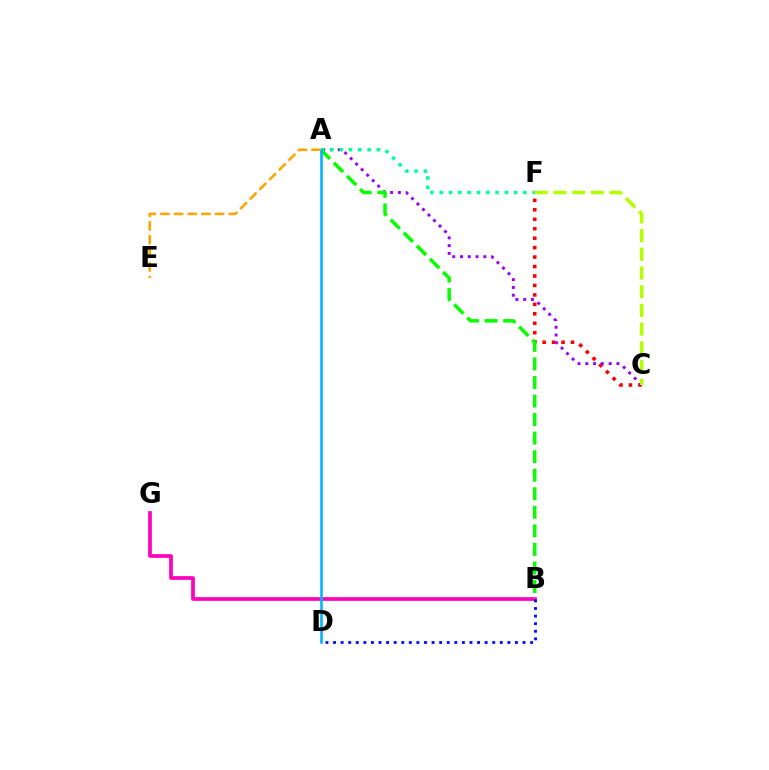{('C', 'F'): [{'color': '#ff0000', 'line_style': 'dotted', 'thickness': 2.57}, {'color': '#b3ff00', 'line_style': 'dashed', 'thickness': 2.54}], ('B', 'G'): [{'color': '#ff00bd', 'line_style': 'solid', 'thickness': 2.67}], ('A', 'C'): [{'color': '#9b00ff', 'line_style': 'dotted', 'thickness': 2.12}], ('A', 'B'): [{'color': '#08ff00', 'line_style': 'dashed', 'thickness': 2.52}], ('A', 'F'): [{'color': '#00ff9d', 'line_style': 'dotted', 'thickness': 2.53}], ('B', 'D'): [{'color': '#0010ff', 'line_style': 'dotted', 'thickness': 2.06}], ('A', 'D'): [{'color': '#00b5ff', 'line_style': 'solid', 'thickness': 1.87}], ('A', 'E'): [{'color': '#ffa500', 'line_style': 'dashed', 'thickness': 1.86}]}